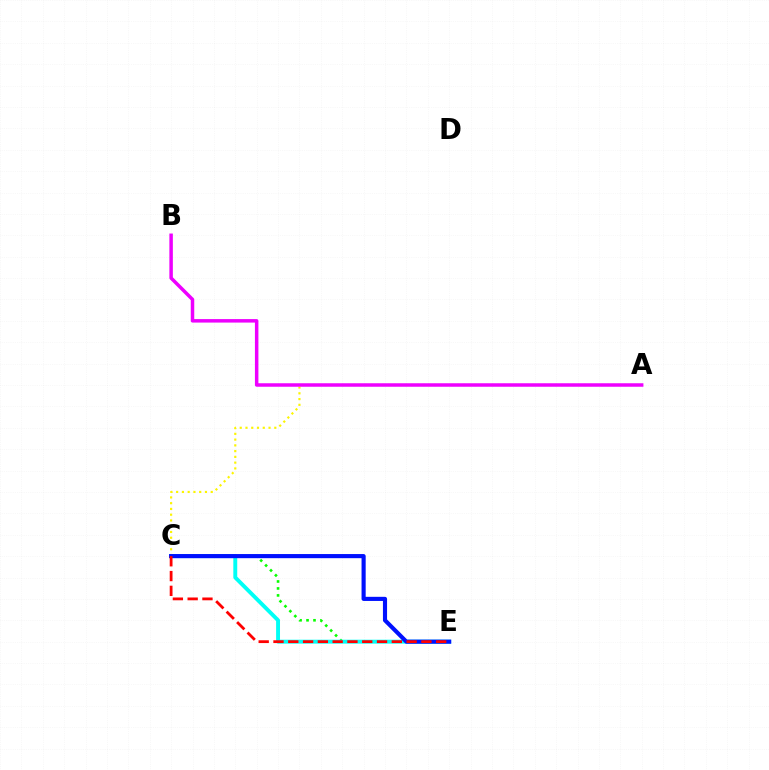{('C', 'E'): [{'color': '#08ff00', 'line_style': 'dotted', 'thickness': 1.89}, {'color': '#00fff6', 'line_style': 'solid', 'thickness': 2.81}, {'color': '#0010ff', 'line_style': 'solid', 'thickness': 2.97}, {'color': '#ff0000', 'line_style': 'dashed', 'thickness': 2.01}], ('A', 'C'): [{'color': '#fcf500', 'line_style': 'dotted', 'thickness': 1.57}], ('A', 'B'): [{'color': '#ee00ff', 'line_style': 'solid', 'thickness': 2.51}]}